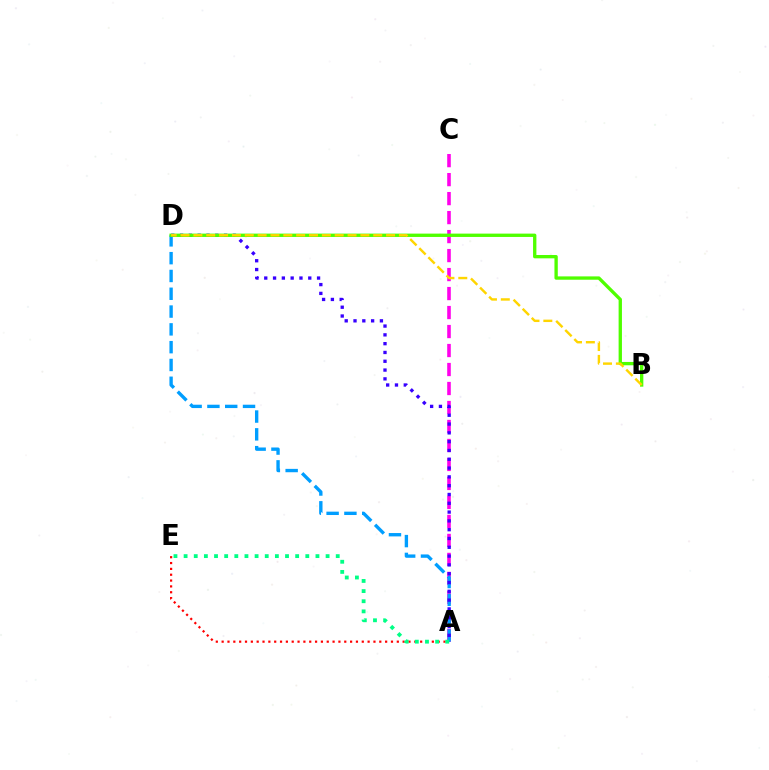{('A', 'C'): [{'color': '#ff00ed', 'line_style': 'dashed', 'thickness': 2.58}], ('A', 'D'): [{'color': '#009eff', 'line_style': 'dashed', 'thickness': 2.42}, {'color': '#3700ff', 'line_style': 'dotted', 'thickness': 2.39}], ('A', 'E'): [{'color': '#ff0000', 'line_style': 'dotted', 'thickness': 1.59}, {'color': '#00ff86', 'line_style': 'dotted', 'thickness': 2.76}], ('B', 'D'): [{'color': '#4fff00', 'line_style': 'solid', 'thickness': 2.4}, {'color': '#ffd500', 'line_style': 'dashed', 'thickness': 1.75}]}